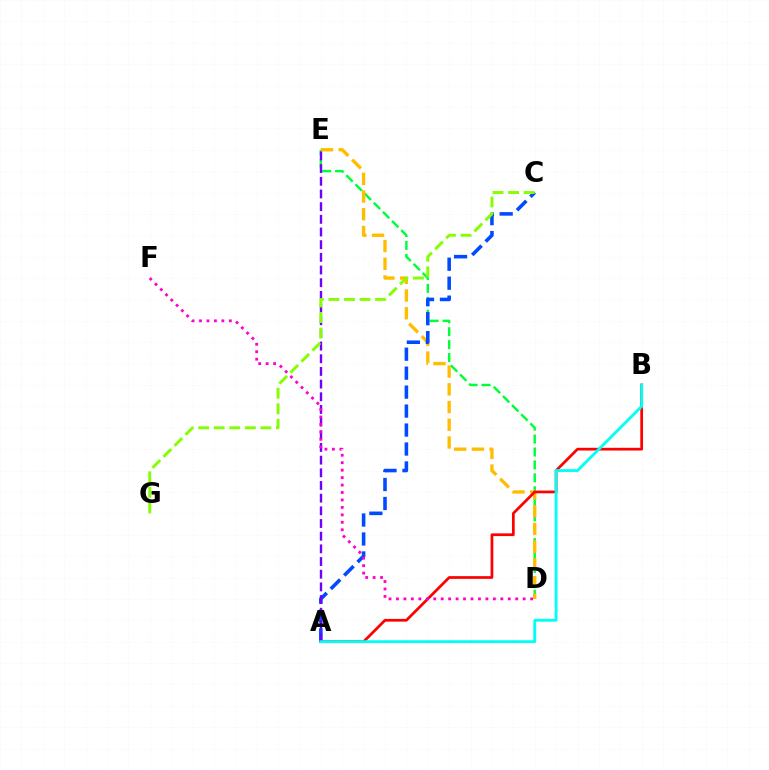{('D', 'E'): [{'color': '#00ff39', 'line_style': 'dashed', 'thickness': 1.76}, {'color': '#ffbd00', 'line_style': 'dashed', 'thickness': 2.41}], ('A', 'B'): [{'color': '#ff0000', 'line_style': 'solid', 'thickness': 1.96}, {'color': '#00fff6', 'line_style': 'solid', 'thickness': 2.04}], ('A', 'C'): [{'color': '#004bff', 'line_style': 'dashed', 'thickness': 2.58}], ('A', 'E'): [{'color': '#7200ff', 'line_style': 'dashed', 'thickness': 1.72}], ('C', 'G'): [{'color': '#84ff00', 'line_style': 'dashed', 'thickness': 2.11}], ('D', 'F'): [{'color': '#ff00cf', 'line_style': 'dotted', 'thickness': 2.03}]}